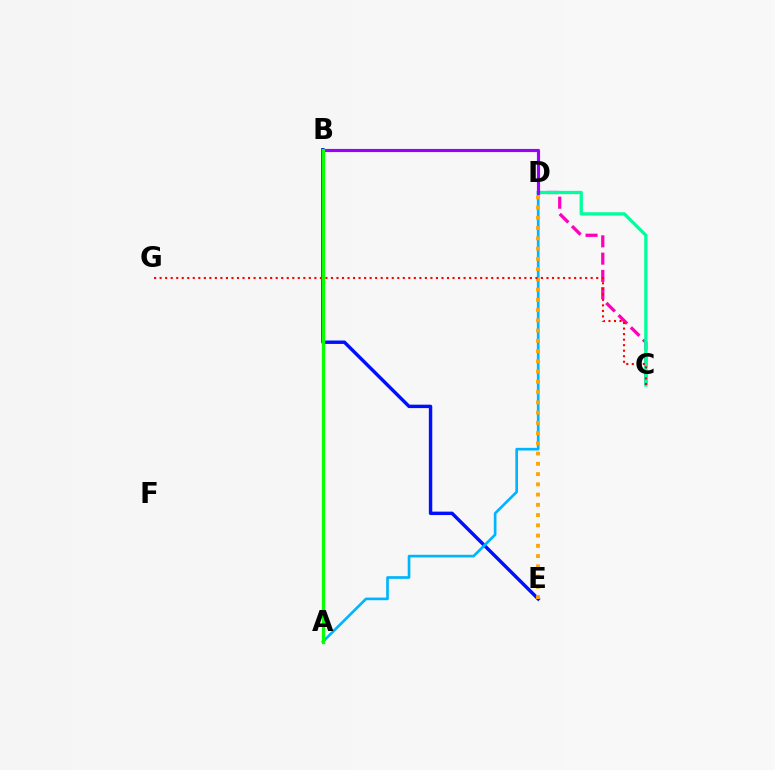{('B', 'E'): [{'color': '#0010ff', 'line_style': 'solid', 'thickness': 2.46}], ('C', 'D'): [{'color': '#ff00bd', 'line_style': 'dashed', 'thickness': 2.35}, {'color': '#00ff9d', 'line_style': 'solid', 'thickness': 2.36}], ('B', 'D'): [{'color': '#b3ff00', 'line_style': 'solid', 'thickness': 1.92}, {'color': '#9b00ff', 'line_style': 'solid', 'thickness': 2.27}], ('A', 'D'): [{'color': '#00b5ff', 'line_style': 'solid', 'thickness': 1.92}], ('D', 'E'): [{'color': '#ffa500', 'line_style': 'dotted', 'thickness': 2.78}], ('C', 'G'): [{'color': '#ff0000', 'line_style': 'dotted', 'thickness': 1.5}], ('A', 'B'): [{'color': '#08ff00', 'line_style': 'solid', 'thickness': 2.37}]}